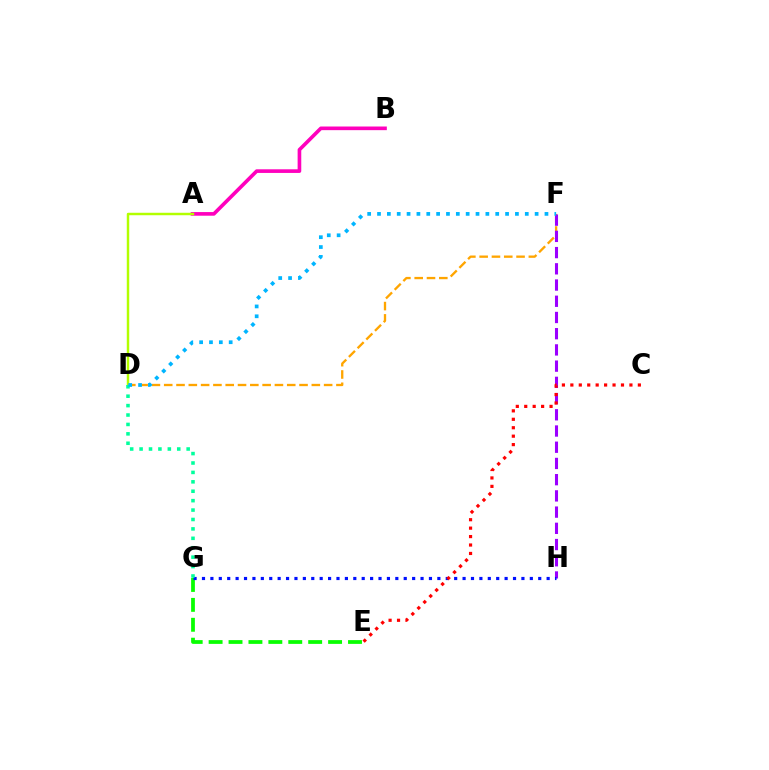{('E', 'G'): [{'color': '#08ff00', 'line_style': 'dashed', 'thickness': 2.71}], ('D', 'F'): [{'color': '#ffa500', 'line_style': 'dashed', 'thickness': 1.67}, {'color': '#00b5ff', 'line_style': 'dotted', 'thickness': 2.68}], ('F', 'H'): [{'color': '#9b00ff', 'line_style': 'dashed', 'thickness': 2.2}], ('A', 'B'): [{'color': '#ff00bd', 'line_style': 'solid', 'thickness': 2.62}], ('G', 'H'): [{'color': '#0010ff', 'line_style': 'dotted', 'thickness': 2.28}], ('C', 'E'): [{'color': '#ff0000', 'line_style': 'dotted', 'thickness': 2.29}], ('A', 'D'): [{'color': '#b3ff00', 'line_style': 'solid', 'thickness': 1.77}], ('D', 'G'): [{'color': '#00ff9d', 'line_style': 'dotted', 'thickness': 2.56}]}